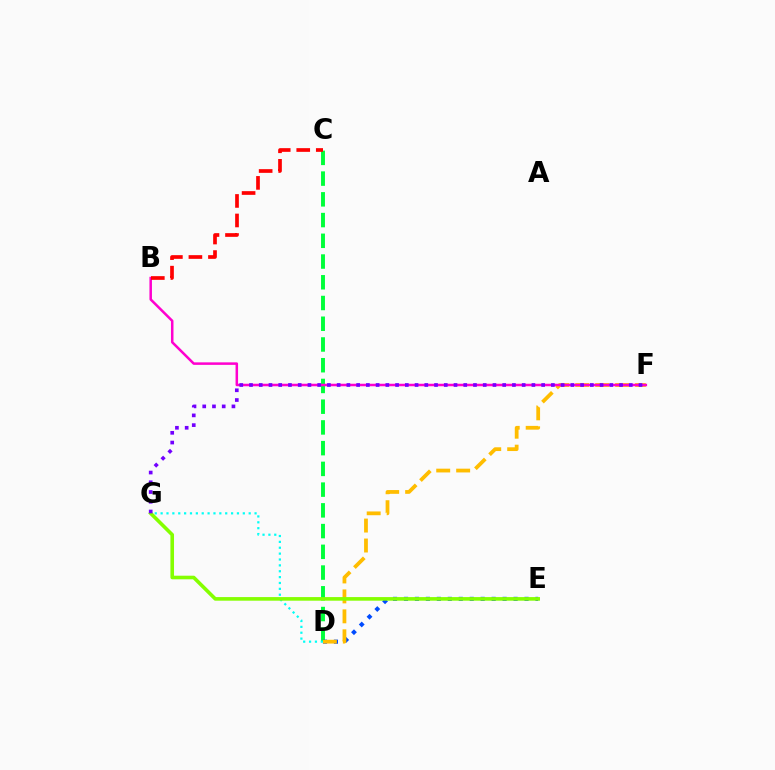{('C', 'D'): [{'color': '#00ff39', 'line_style': 'dashed', 'thickness': 2.82}], ('D', 'E'): [{'color': '#004bff', 'line_style': 'dotted', 'thickness': 2.98}], ('D', 'F'): [{'color': '#ffbd00', 'line_style': 'dashed', 'thickness': 2.71}], ('D', 'G'): [{'color': '#00fff6', 'line_style': 'dotted', 'thickness': 1.6}], ('B', 'F'): [{'color': '#ff00cf', 'line_style': 'solid', 'thickness': 1.81}], ('E', 'G'): [{'color': '#84ff00', 'line_style': 'solid', 'thickness': 2.6}], ('F', 'G'): [{'color': '#7200ff', 'line_style': 'dotted', 'thickness': 2.65}], ('B', 'C'): [{'color': '#ff0000', 'line_style': 'dashed', 'thickness': 2.65}]}